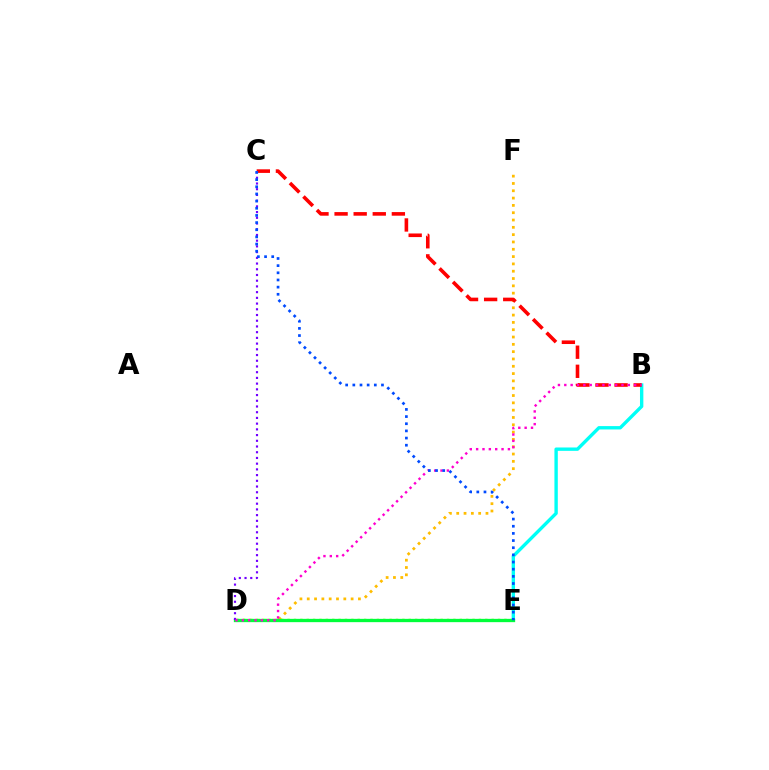{('D', 'F'): [{'color': '#ffbd00', 'line_style': 'dotted', 'thickness': 1.99}], ('B', 'E'): [{'color': '#00fff6', 'line_style': 'solid', 'thickness': 2.42}], ('D', 'E'): [{'color': '#84ff00', 'line_style': 'dotted', 'thickness': 1.73}, {'color': '#00ff39', 'line_style': 'solid', 'thickness': 2.38}], ('B', 'C'): [{'color': '#ff0000', 'line_style': 'dashed', 'thickness': 2.59}], ('C', 'D'): [{'color': '#7200ff', 'line_style': 'dotted', 'thickness': 1.55}], ('B', 'D'): [{'color': '#ff00cf', 'line_style': 'dotted', 'thickness': 1.73}], ('C', 'E'): [{'color': '#004bff', 'line_style': 'dotted', 'thickness': 1.95}]}